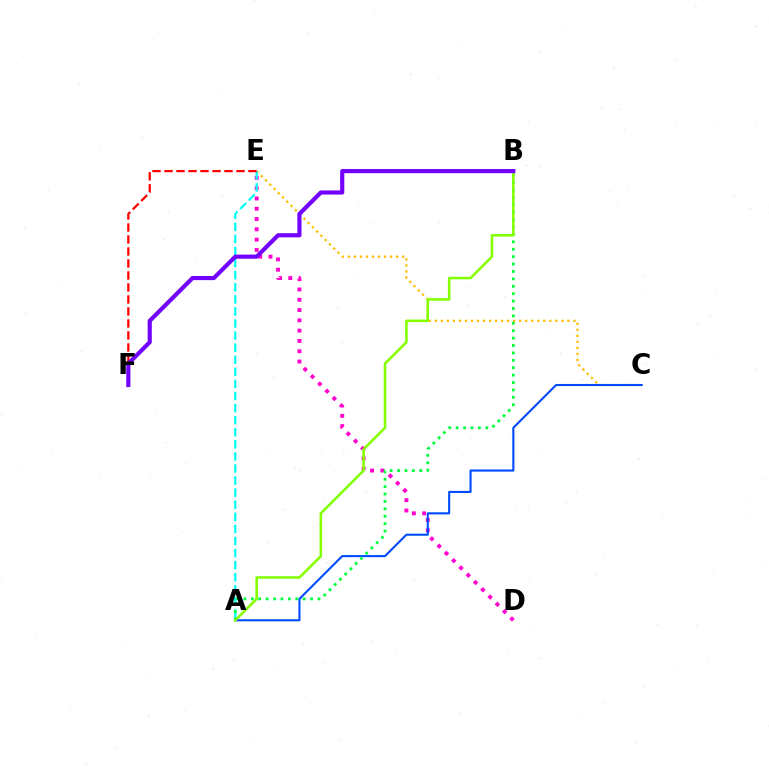{('C', 'E'): [{'color': '#ffbd00', 'line_style': 'dotted', 'thickness': 1.64}], ('D', 'E'): [{'color': '#ff00cf', 'line_style': 'dotted', 'thickness': 2.8}], ('A', 'E'): [{'color': '#00fff6', 'line_style': 'dashed', 'thickness': 1.64}], ('E', 'F'): [{'color': '#ff0000', 'line_style': 'dashed', 'thickness': 1.63}], ('A', 'C'): [{'color': '#004bff', 'line_style': 'solid', 'thickness': 1.5}], ('A', 'B'): [{'color': '#00ff39', 'line_style': 'dotted', 'thickness': 2.01}, {'color': '#84ff00', 'line_style': 'solid', 'thickness': 1.84}], ('B', 'F'): [{'color': '#7200ff', 'line_style': 'solid', 'thickness': 2.98}]}